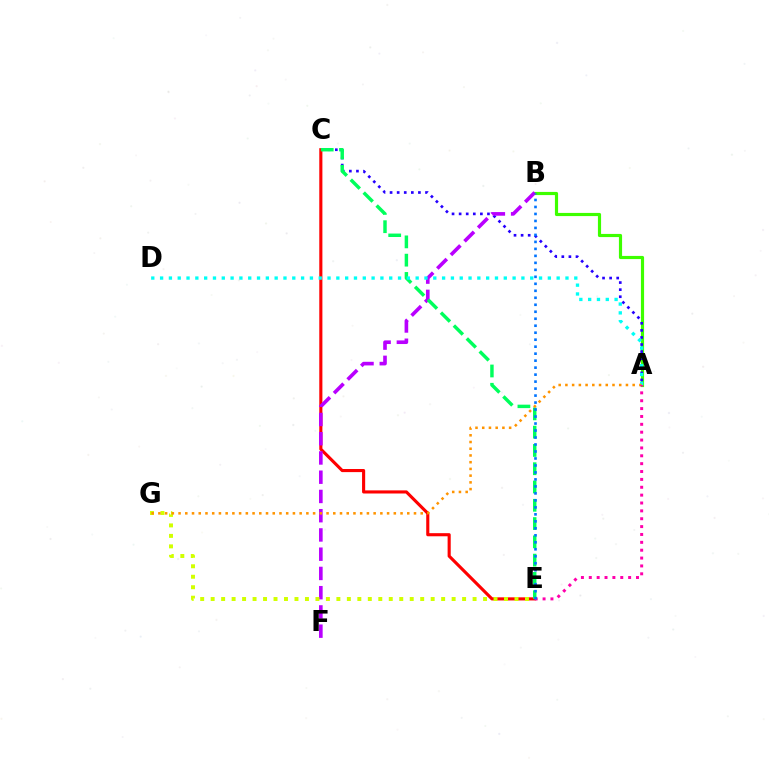{('A', 'B'): [{'color': '#3dff00', 'line_style': 'solid', 'thickness': 2.28}], ('A', 'C'): [{'color': '#2500ff', 'line_style': 'dotted', 'thickness': 1.92}], ('C', 'E'): [{'color': '#ff0000', 'line_style': 'solid', 'thickness': 2.24}, {'color': '#00ff5c', 'line_style': 'dashed', 'thickness': 2.48}], ('B', 'F'): [{'color': '#b900ff', 'line_style': 'dashed', 'thickness': 2.61}], ('E', 'G'): [{'color': '#d1ff00', 'line_style': 'dotted', 'thickness': 2.85}], ('A', 'D'): [{'color': '#00fff6', 'line_style': 'dotted', 'thickness': 2.39}], ('A', 'G'): [{'color': '#ff9400', 'line_style': 'dotted', 'thickness': 1.83}], ('A', 'E'): [{'color': '#ff00ac', 'line_style': 'dotted', 'thickness': 2.14}], ('B', 'E'): [{'color': '#0074ff', 'line_style': 'dotted', 'thickness': 1.9}]}